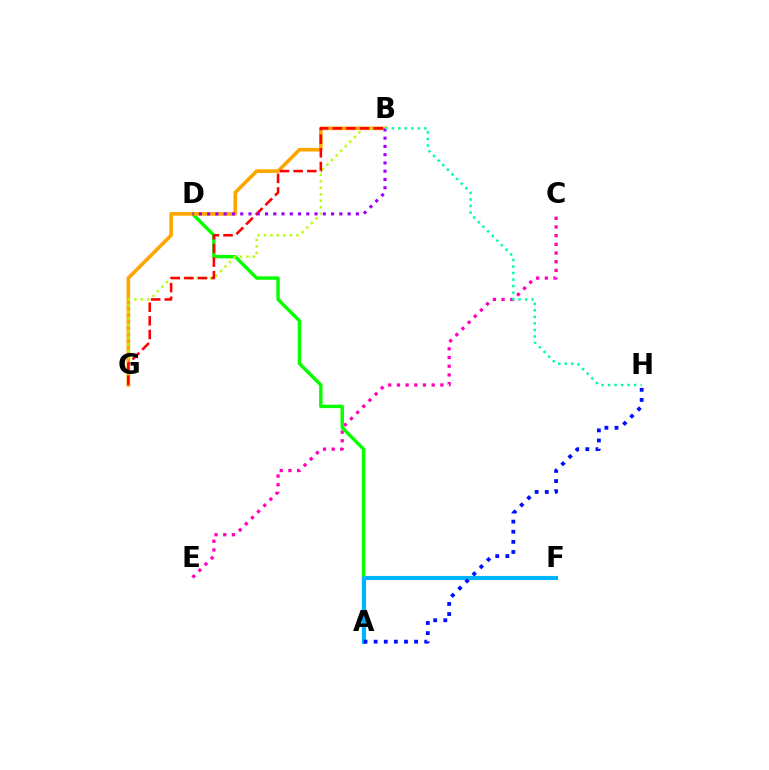{('C', 'E'): [{'color': '#ff00bd', 'line_style': 'dotted', 'thickness': 2.36}], ('A', 'D'): [{'color': '#08ff00', 'line_style': 'solid', 'thickness': 2.47}], ('B', 'G'): [{'color': '#ffa500', 'line_style': 'solid', 'thickness': 2.62}, {'color': '#b3ff00', 'line_style': 'dotted', 'thickness': 1.76}, {'color': '#ff0000', 'line_style': 'dashed', 'thickness': 1.85}], ('A', 'F'): [{'color': '#00b5ff', 'line_style': 'solid', 'thickness': 2.96}], ('B', 'D'): [{'color': '#9b00ff', 'line_style': 'dotted', 'thickness': 2.24}], ('B', 'H'): [{'color': '#00ff9d', 'line_style': 'dotted', 'thickness': 1.77}], ('A', 'H'): [{'color': '#0010ff', 'line_style': 'dotted', 'thickness': 2.75}]}